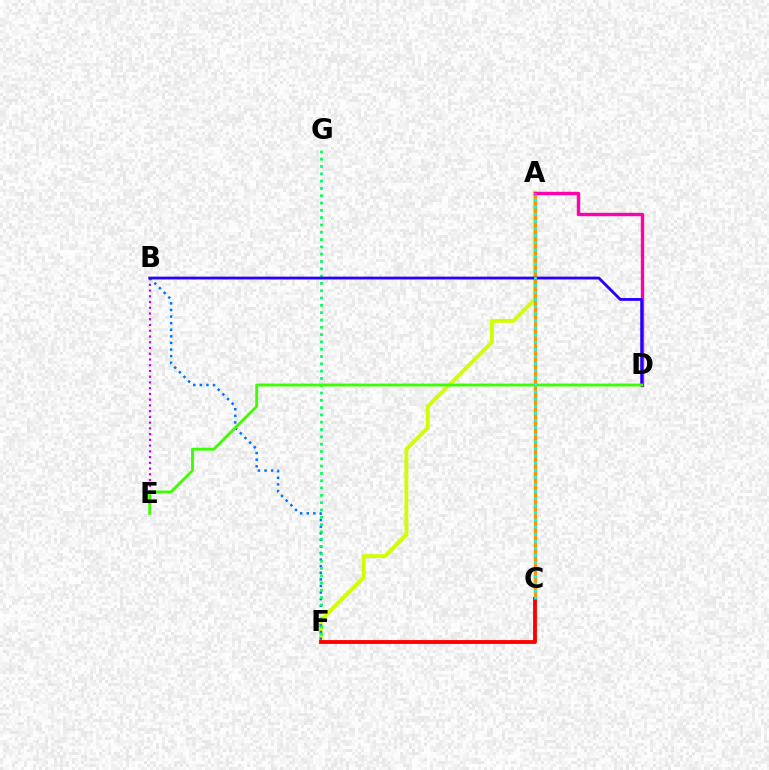{('A', 'F'): [{'color': '#d1ff00', 'line_style': 'solid', 'thickness': 2.77}], ('A', 'C'): [{'color': '#ff9400', 'line_style': 'solid', 'thickness': 2.41}, {'color': '#00fff6', 'line_style': 'dotted', 'thickness': 1.93}], ('A', 'D'): [{'color': '#ff00ac', 'line_style': 'solid', 'thickness': 2.44}], ('B', 'E'): [{'color': '#b900ff', 'line_style': 'dotted', 'thickness': 1.56}], ('B', 'F'): [{'color': '#0074ff', 'line_style': 'dotted', 'thickness': 1.79}], ('F', 'G'): [{'color': '#00ff5c', 'line_style': 'dotted', 'thickness': 1.99}], ('B', 'D'): [{'color': '#2500ff', 'line_style': 'solid', 'thickness': 2.02}], ('D', 'E'): [{'color': '#3dff00', 'line_style': 'solid', 'thickness': 2.06}], ('C', 'F'): [{'color': '#ff0000', 'line_style': 'solid', 'thickness': 2.77}]}